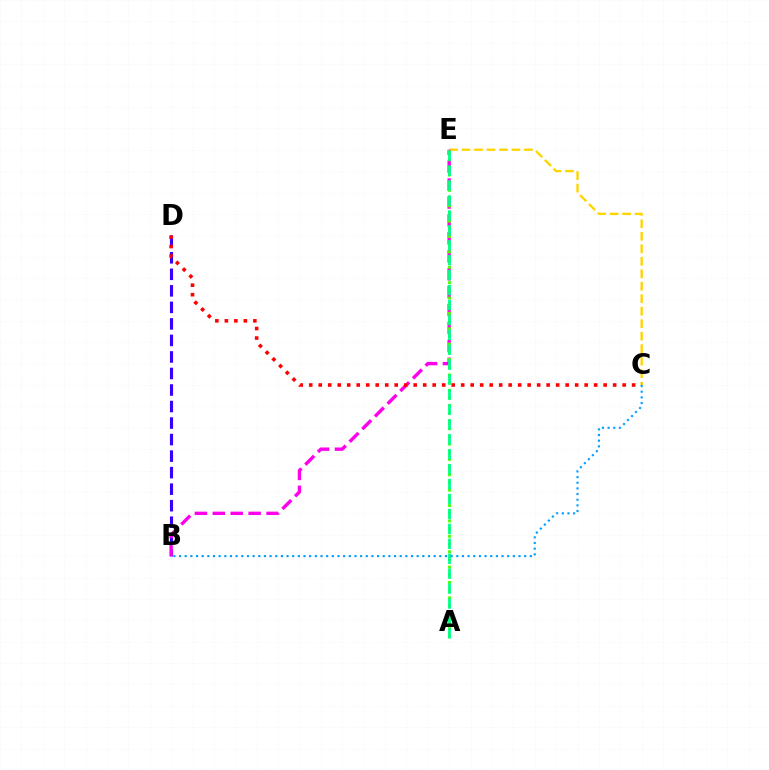{('B', 'D'): [{'color': '#3700ff', 'line_style': 'dashed', 'thickness': 2.25}], ('C', 'E'): [{'color': '#ffd500', 'line_style': 'dashed', 'thickness': 1.7}], ('B', 'E'): [{'color': '#ff00ed', 'line_style': 'dashed', 'thickness': 2.43}], ('A', 'E'): [{'color': '#4fff00', 'line_style': 'dotted', 'thickness': 2.09}, {'color': '#00ff86', 'line_style': 'dashed', 'thickness': 2.03}], ('C', 'D'): [{'color': '#ff0000', 'line_style': 'dotted', 'thickness': 2.58}], ('B', 'C'): [{'color': '#009eff', 'line_style': 'dotted', 'thickness': 1.54}]}